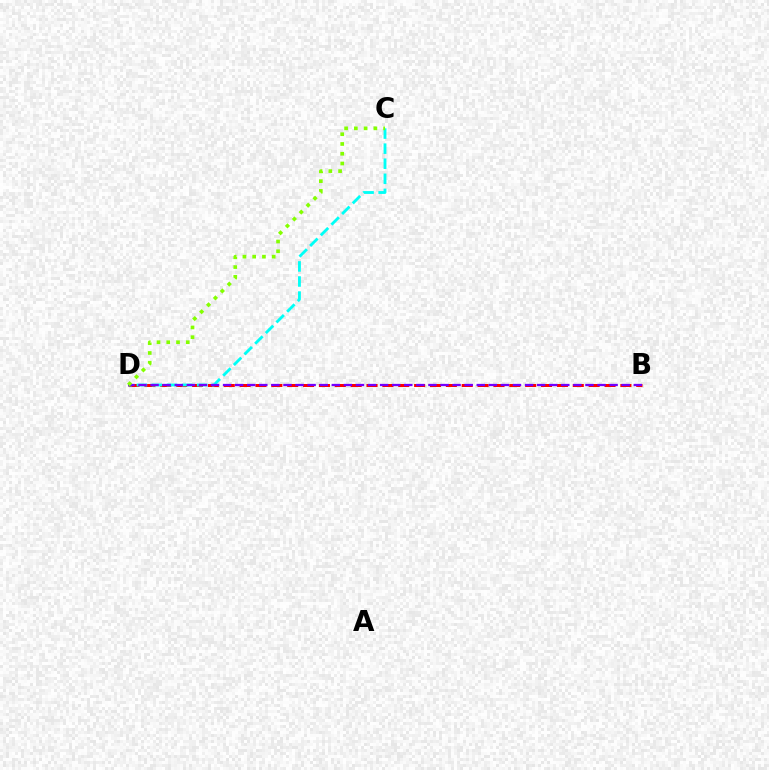{('B', 'D'): [{'color': '#ff0000', 'line_style': 'dashed', 'thickness': 2.16}, {'color': '#7200ff', 'line_style': 'dashed', 'thickness': 1.64}], ('C', 'D'): [{'color': '#00fff6', 'line_style': 'dashed', 'thickness': 2.05}, {'color': '#84ff00', 'line_style': 'dotted', 'thickness': 2.65}]}